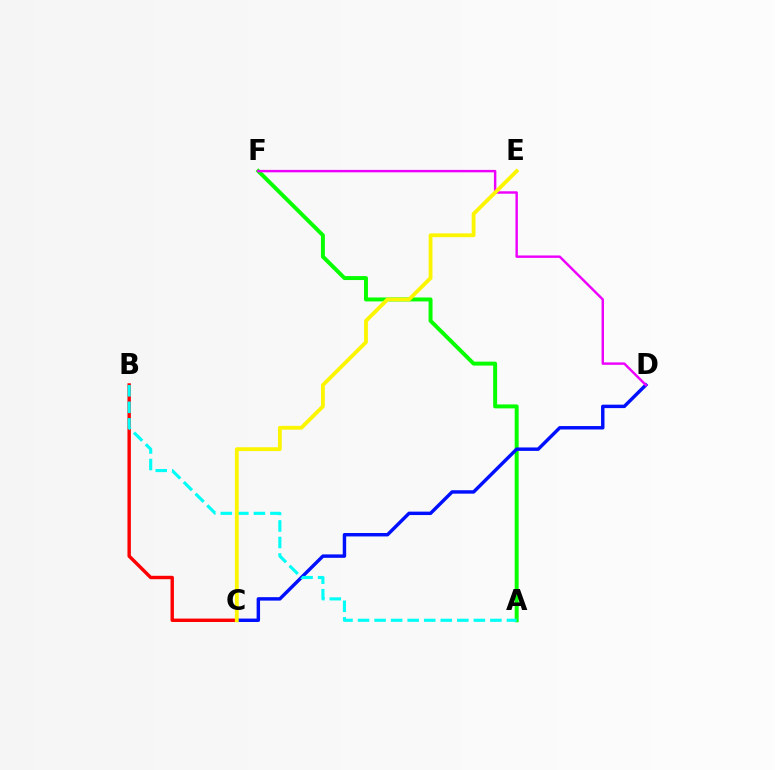{('A', 'F'): [{'color': '#08ff00', 'line_style': 'solid', 'thickness': 2.85}], ('B', 'C'): [{'color': '#ff0000', 'line_style': 'solid', 'thickness': 2.46}], ('C', 'D'): [{'color': '#0010ff', 'line_style': 'solid', 'thickness': 2.47}], ('D', 'F'): [{'color': '#ee00ff', 'line_style': 'solid', 'thickness': 1.75}], ('A', 'B'): [{'color': '#00fff6', 'line_style': 'dashed', 'thickness': 2.25}], ('C', 'E'): [{'color': '#fcf500', 'line_style': 'solid', 'thickness': 2.75}]}